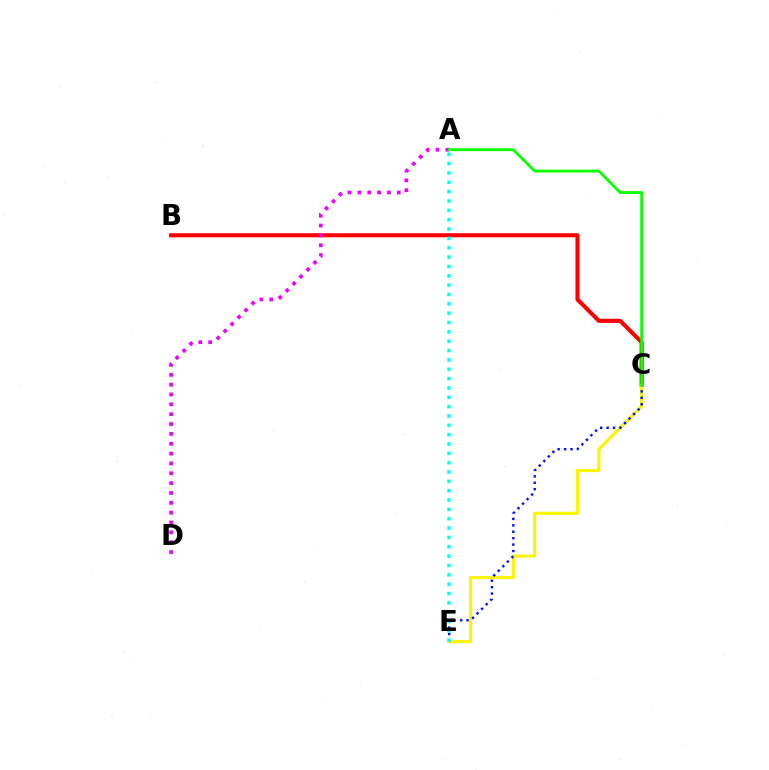{('B', 'C'): [{'color': '#ff0000', 'line_style': 'solid', 'thickness': 2.95}], ('C', 'E'): [{'color': '#fcf500', 'line_style': 'solid', 'thickness': 2.24}, {'color': '#0010ff', 'line_style': 'dotted', 'thickness': 1.75}], ('A', 'D'): [{'color': '#ee00ff', 'line_style': 'dotted', 'thickness': 2.68}], ('A', 'E'): [{'color': '#00fff6', 'line_style': 'dotted', 'thickness': 2.54}], ('A', 'C'): [{'color': '#08ff00', 'line_style': 'solid', 'thickness': 2.02}]}